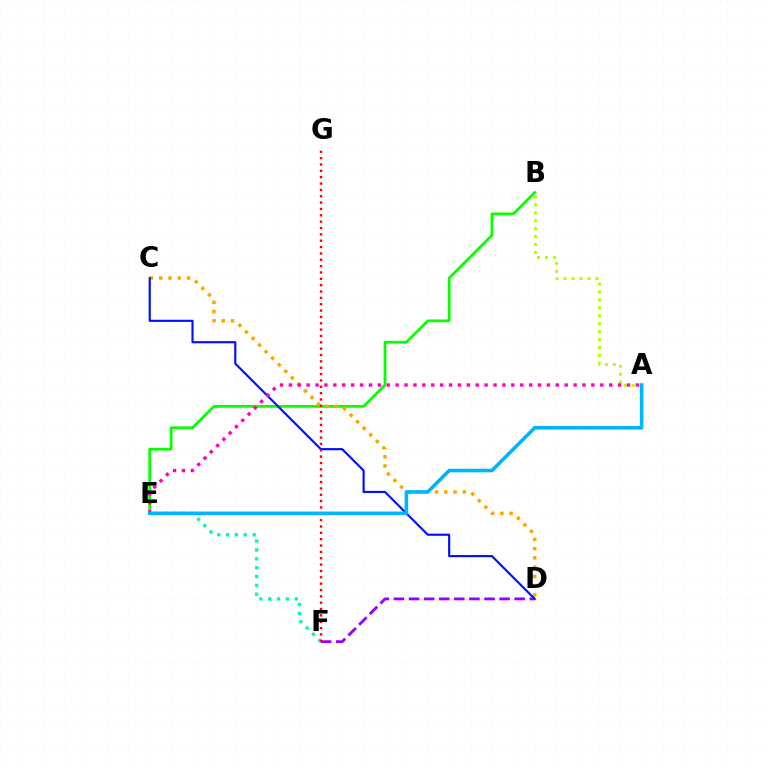{('A', 'B'): [{'color': '#b3ff00', 'line_style': 'dotted', 'thickness': 2.16}], ('B', 'E'): [{'color': '#08ff00', 'line_style': 'solid', 'thickness': 1.99}], ('E', 'F'): [{'color': '#00ff9d', 'line_style': 'dotted', 'thickness': 2.41}], ('C', 'D'): [{'color': '#ffa500', 'line_style': 'dotted', 'thickness': 2.52}, {'color': '#0010ff', 'line_style': 'solid', 'thickness': 1.55}], ('D', 'F'): [{'color': '#9b00ff', 'line_style': 'dashed', 'thickness': 2.05}], ('F', 'G'): [{'color': '#ff0000', 'line_style': 'dotted', 'thickness': 1.73}], ('A', 'E'): [{'color': '#ff00bd', 'line_style': 'dotted', 'thickness': 2.42}, {'color': '#00b5ff', 'line_style': 'solid', 'thickness': 2.6}]}